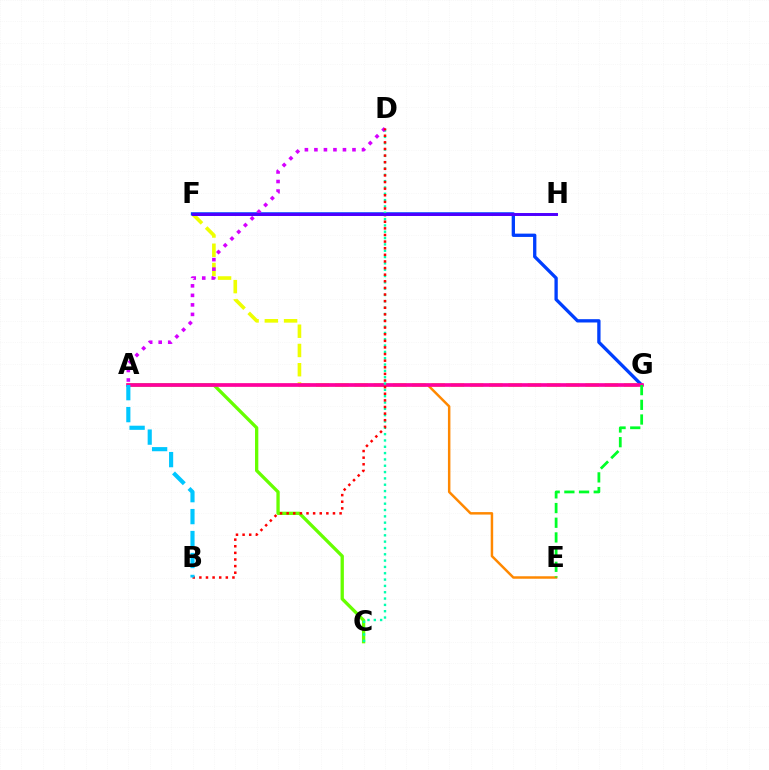{('F', 'G'): [{'color': '#eeff00', 'line_style': 'dashed', 'thickness': 2.62}, {'color': '#003fff', 'line_style': 'solid', 'thickness': 2.38}], ('A', 'C'): [{'color': '#66ff00', 'line_style': 'solid', 'thickness': 2.38}], ('A', 'E'): [{'color': '#ff8800', 'line_style': 'solid', 'thickness': 1.78}], ('A', 'G'): [{'color': '#ff00a0', 'line_style': 'solid', 'thickness': 2.63}], ('C', 'D'): [{'color': '#00ffaf', 'line_style': 'dotted', 'thickness': 1.72}], ('A', 'D'): [{'color': '#d600ff', 'line_style': 'dotted', 'thickness': 2.59}], ('B', 'D'): [{'color': '#ff0000', 'line_style': 'dotted', 'thickness': 1.8}], ('E', 'G'): [{'color': '#00ff27', 'line_style': 'dashed', 'thickness': 2.0}], ('F', 'H'): [{'color': '#4f00ff', 'line_style': 'solid', 'thickness': 2.13}], ('A', 'B'): [{'color': '#00c7ff', 'line_style': 'dashed', 'thickness': 2.98}]}